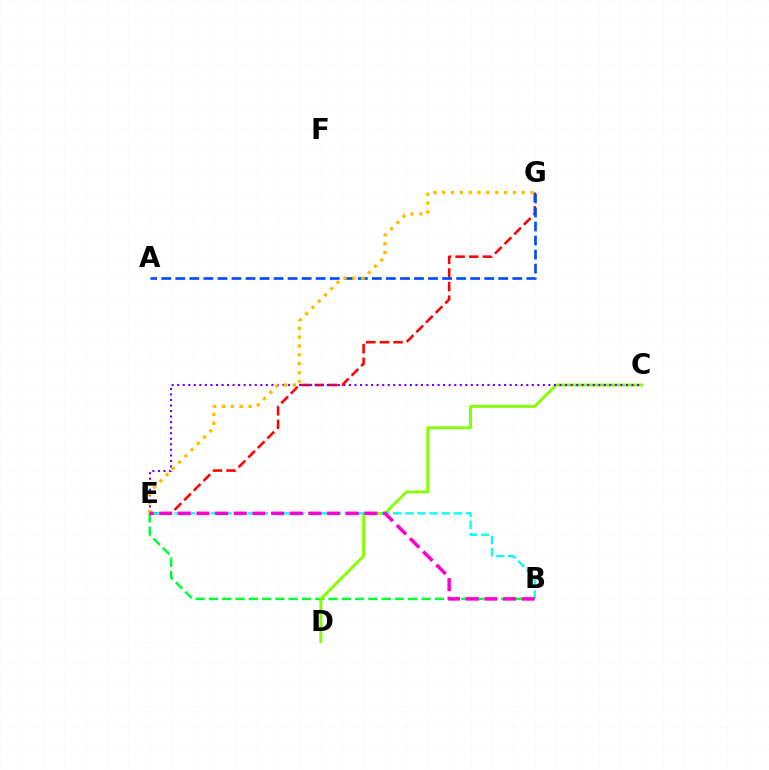{('B', 'E'): [{'color': '#00ff39', 'line_style': 'dashed', 'thickness': 1.81}, {'color': '#00fff6', 'line_style': 'dashed', 'thickness': 1.65}, {'color': '#ff00cf', 'line_style': 'dashed', 'thickness': 2.53}], ('E', 'G'): [{'color': '#ff0000', 'line_style': 'dashed', 'thickness': 1.85}, {'color': '#ffbd00', 'line_style': 'dotted', 'thickness': 2.4}], ('C', 'D'): [{'color': '#84ff00', 'line_style': 'solid', 'thickness': 2.11}], ('C', 'E'): [{'color': '#7200ff', 'line_style': 'dotted', 'thickness': 1.51}], ('A', 'G'): [{'color': '#004bff', 'line_style': 'dashed', 'thickness': 1.91}]}